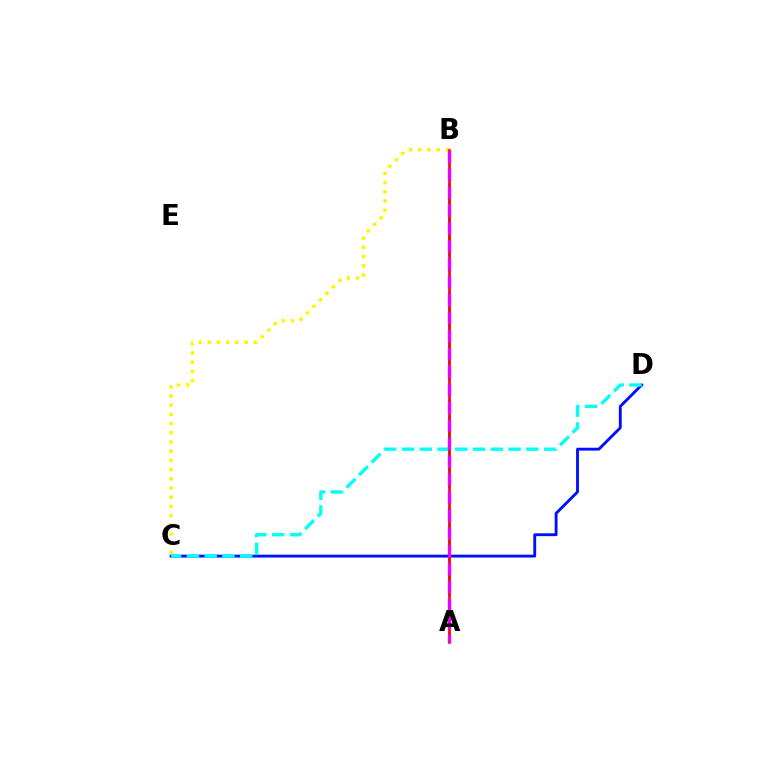{('B', 'C'): [{'color': '#fcf500', 'line_style': 'dotted', 'thickness': 2.5}], ('A', 'B'): [{'color': '#08ff00', 'line_style': 'dashed', 'thickness': 2.1}, {'color': '#ff0000', 'line_style': 'solid', 'thickness': 1.87}, {'color': '#ee00ff', 'line_style': 'dashed', 'thickness': 2.44}], ('C', 'D'): [{'color': '#0010ff', 'line_style': 'solid', 'thickness': 2.06}, {'color': '#00fff6', 'line_style': 'dashed', 'thickness': 2.41}]}